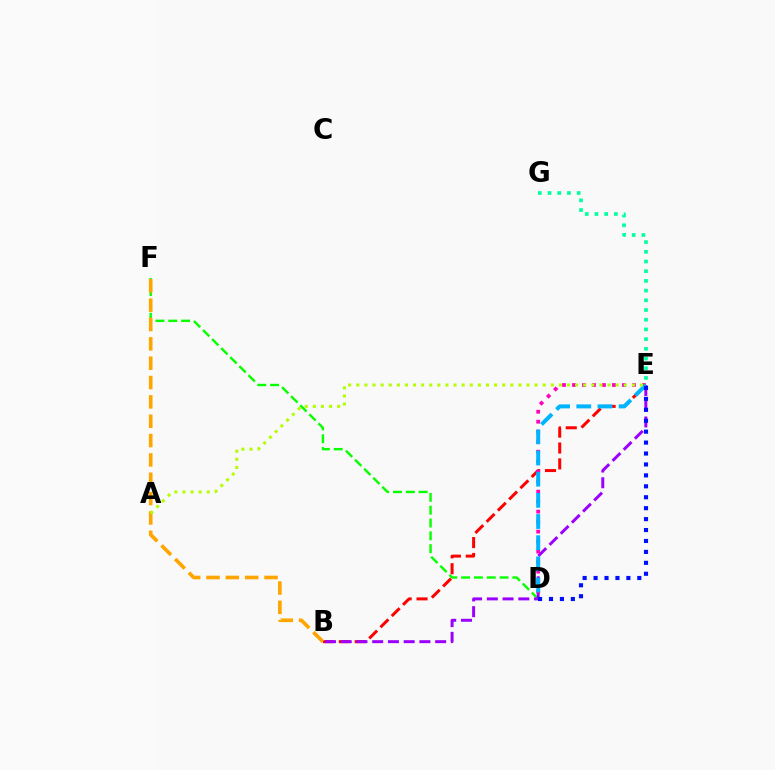{('D', 'F'): [{'color': '#08ff00', 'line_style': 'dashed', 'thickness': 1.74}], ('B', 'E'): [{'color': '#ff0000', 'line_style': 'dashed', 'thickness': 2.16}, {'color': '#9b00ff', 'line_style': 'dashed', 'thickness': 2.14}], ('D', 'E'): [{'color': '#ff00bd', 'line_style': 'dotted', 'thickness': 2.71}, {'color': '#00b5ff', 'line_style': 'dashed', 'thickness': 2.87}, {'color': '#0010ff', 'line_style': 'dotted', 'thickness': 2.97}], ('E', 'G'): [{'color': '#00ff9d', 'line_style': 'dotted', 'thickness': 2.64}], ('B', 'F'): [{'color': '#ffa500', 'line_style': 'dashed', 'thickness': 2.63}], ('A', 'E'): [{'color': '#b3ff00', 'line_style': 'dotted', 'thickness': 2.2}]}